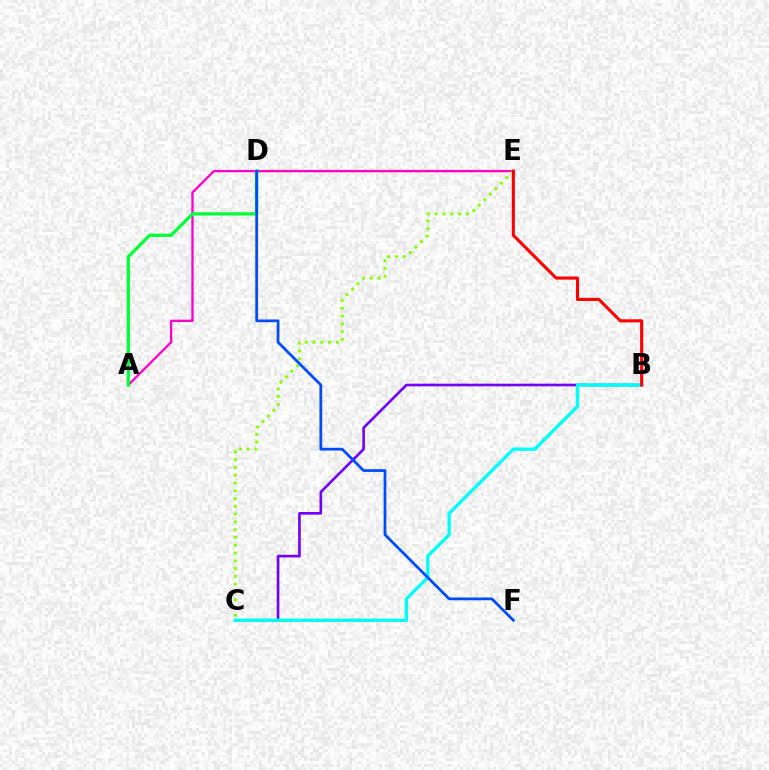{('D', 'E'): [{'color': '#ffbd00', 'line_style': 'solid', 'thickness': 1.62}], ('B', 'C'): [{'color': '#7200ff', 'line_style': 'solid', 'thickness': 1.9}, {'color': '#00fff6', 'line_style': 'solid', 'thickness': 2.4}], ('A', 'E'): [{'color': '#ff00cf', 'line_style': 'solid', 'thickness': 1.66}], ('C', 'E'): [{'color': '#84ff00', 'line_style': 'dotted', 'thickness': 2.11}], ('A', 'D'): [{'color': '#00ff39', 'line_style': 'solid', 'thickness': 2.37}], ('B', 'E'): [{'color': '#ff0000', 'line_style': 'solid', 'thickness': 2.23}], ('D', 'F'): [{'color': '#004bff', 'line_style': 'solid', 'thickness': 1.99}]}